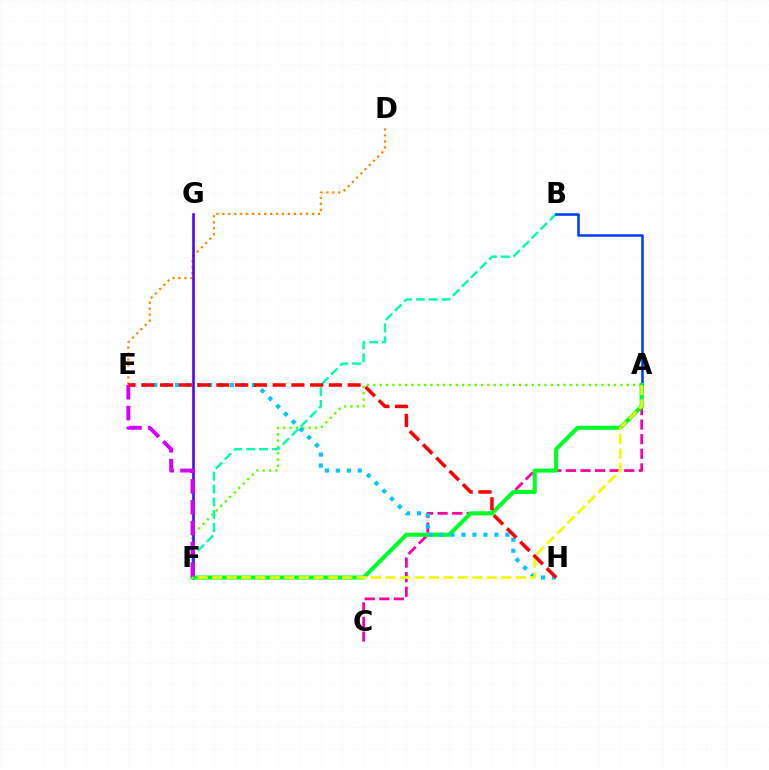{('D', 'E'): [{'color': '#ff8800', 'line_style': 'dotted', 'thickness': 1.62}], ('A', 'F'): [{'color': '#66ff00', 'line_style': 'dotted', 'thickness': 1.72}, {'color': '#00ff27', 'line_style': 'solid', 'thickness': 2.95}, {'color': '#eeff00', 'line_style': 'dashed', 'thickness': 1.96}], ('B', 'F'): [{'color': '#00ffaf', 'line_style': 'dashed', 'thickness': 1.74}], ('F', 'G'): [{'color': '#4f00ff', 'line_style': 'solid', 'thickness': 1.87}], ('A', 'B'): [{'color': '#003fff', 'line_style': 'solid', 'thickness': 1.86}], ('A', 'C'): [{'color': '#ff00a0', 'line_style': 'dashed', 'thickness': 1.98}], ('E', 'F'): [{'color': '#d600ff', 'line_style': 'dashed', 'thickness': 2.83}], ('E', 'H'): [{'color': '#00c7ff', 'line_style': 'dotted', 'thickness': 2.98}, {'color': '#ff0000', 'line_style': 'dashed', 'thickness': 2.55}]}